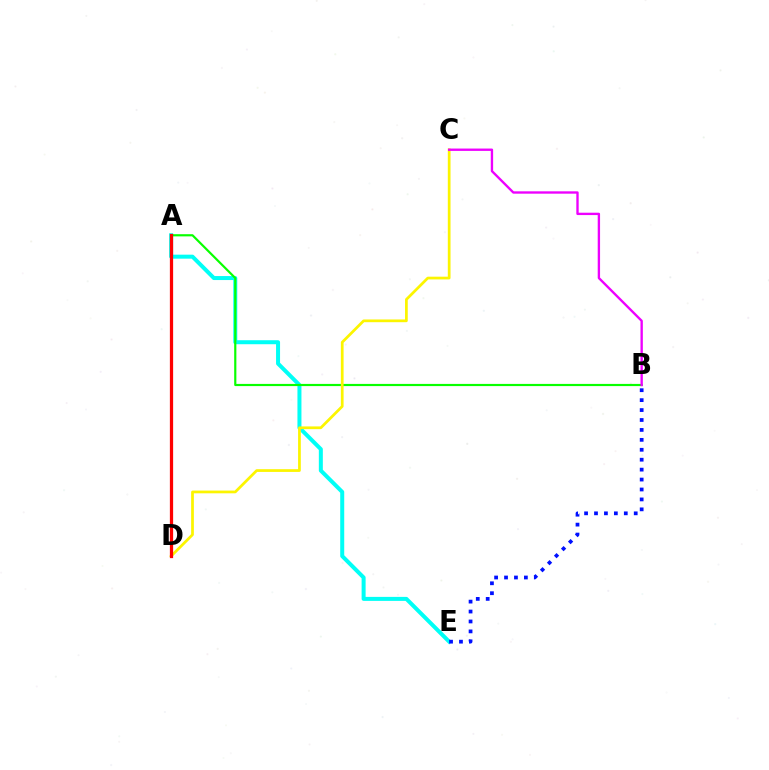{('A', 'E'): [{'color': '#00fff6', 'line_style': 'solid', 'thickness': 2.88}], ('B', 'E'): [{'color': '#0010ff', 'line_style': 'dotted', 'thickness': 2.7}], ('A', 'B'): [{'color': '#08ff00', 'line_style': 'solid', 'thickness': 1.57}], ('C', 'D'): [{'color': '#fcf500', 'line_style': 'solid', 'thickness': 1.97}], ('A', 'D'): [{'color': '#ff0000', 'line_style': 'solid', 'thickness': 2.34}], ('B', 'C'): [{'color': '#ee00ff', 'line_style': 'solid', 'thickness': 1.7}]}